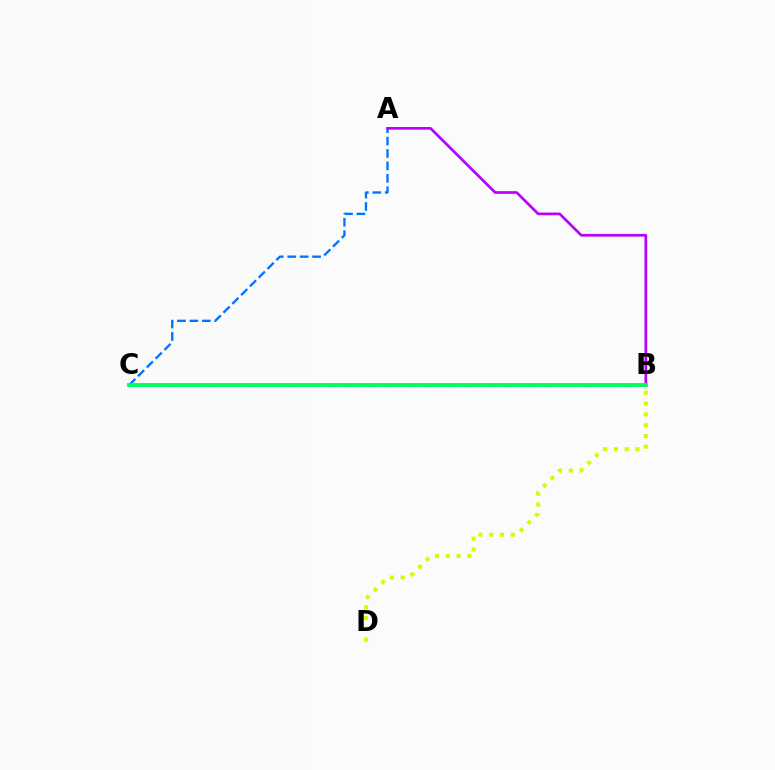{('A', 'C'): [{'color': '#0074ff', 'line_style': 'dashed', 'thickness': 1.69}], ('A', 'B'): [{'color': '#b900ff', 'line_style': 'solid', 'thickness': 1.94}], ('B', 'D'): [{'color': '#d1ff00', 'line_style': 'dotted', 'thickness': 2.93}], ('B', 'C'): [{'color': '#ff0000', 'line_style': 'dashed', 'thickness': 1.83}, {'color': '#00ff5c', 'line_style': 'solid', 'thickness': 2.78}]}